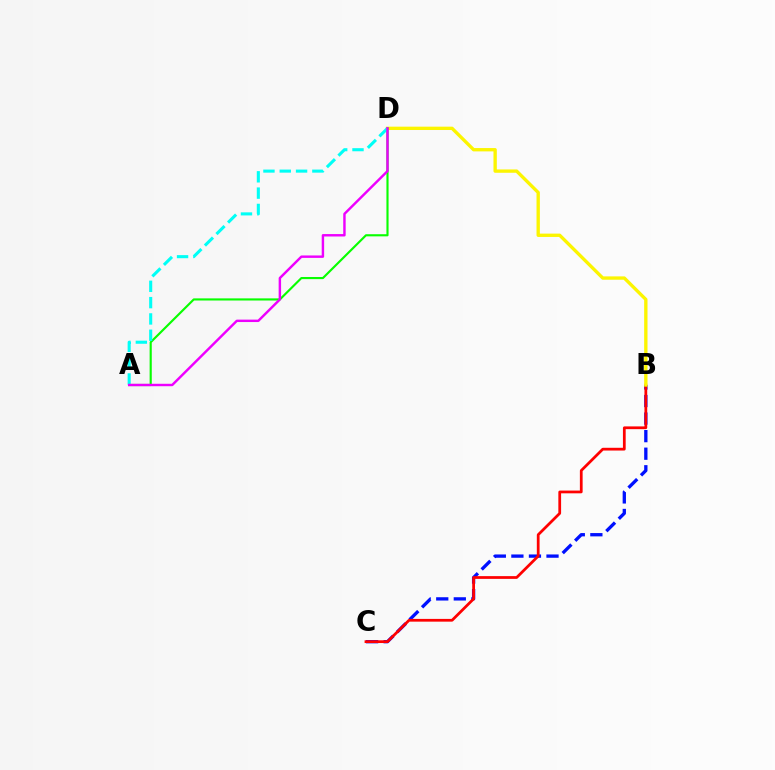{('B', 'C'): [{'color': '#0010ff', 'line_style': 'dashed', 'thickness': 2.39}, {'color': '#ff0000', 'line_style': 'solid', 'thickness': 1.98}], ('B', 'D'): [{'color': '#fcf500', 'line_style': 'solid', 'thickness': 2.4}], ('A', 'D'): [{'color': '#08ff00', 'line_style': 'solid', 'thickness': 1.54}, {'color': '#00fff6', 'line_style': 'dashed', 'thickness': 2.22}, {'color': '#ee00ff', 'line_style': 'solid', 'thickness': 1.75}]}